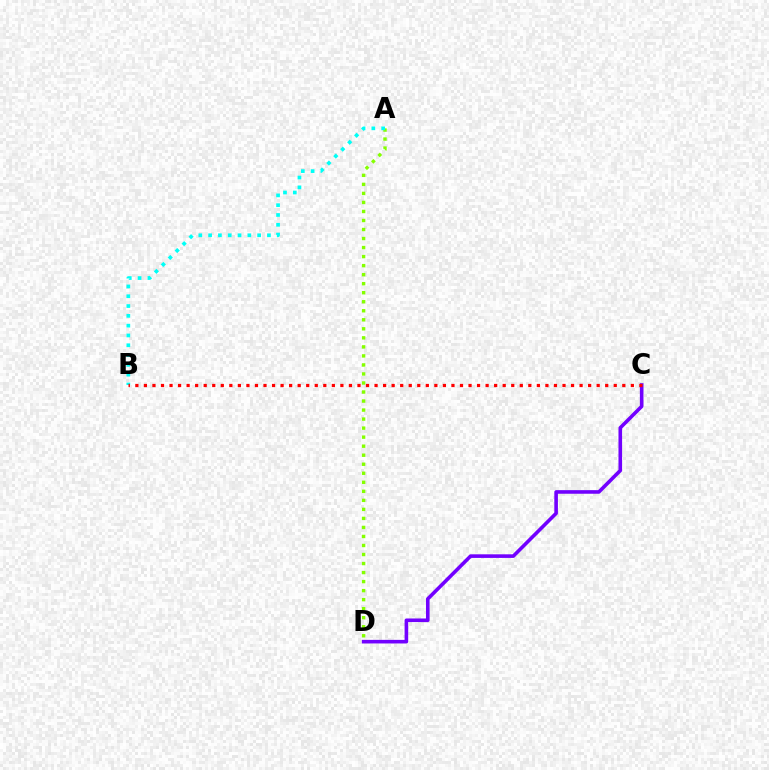{('C', 'D'): [{'color': '#7200ff', 'line_style': 'solid', 'thickness': 2.59}], ('A', 'D'): [{'color': '#84ff00', 'line_style': 'dotted', 'thickness': 2.45}], ('A', 'B'): [{'color': '#00fff6', 'line_style': 'dotted', 'thickness': 2.66}], ('B', 'C'): [{'color': '#ff0000', 'line_style': 'dotted', 'thickness': 2.32}]}